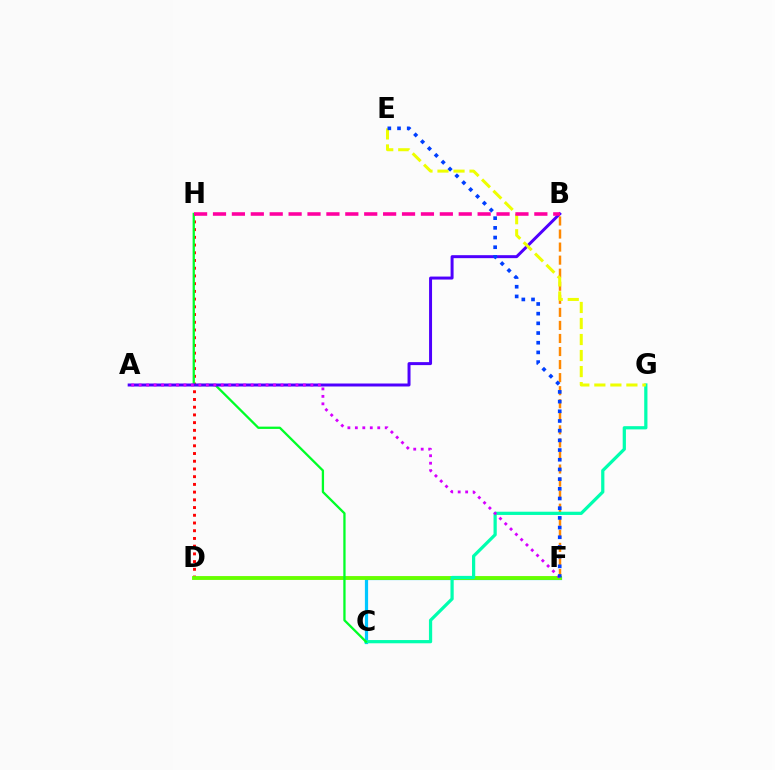{('B', 'F'): [{'color': '#ff8800', 'line_style': 'dashed', 'thickness': 1.77}], ('D', 'H'): [{'color': '#ff0000', 'line_style': 'dotted', 'thickness': 2.1}], ('C', 'F'): [{'color': '#00c7ff', 'line_style': 'solid', 'thickness': 2.31}], ('D', 'F'): [{'color': '#66ff00', 'line_style': 'solid', 'thickness': 2.78}], ('C', 'G'): [{'color': '#00ffaf', 'line_style': 'solid', 'thickness': 2.33}], ('C', 'H'): [{'color': '#00ff27', 'line_style': 'solid', 'thickness': 1.65}], ('A', 'B'): [{'color': '#4f00ff', 'line_style': 'solid', 'thickness': 2.15}], ('E', 'G'): [{'color': '#eeff00', 'line_style': 'dashed', 'thickness': 2.18}], ('A', 'F'): [{'color': '#d600ff', 'line_style': 'dotted', 'thickness': 2.03}], ('E', 'F'): [{'color': '#003fff', 'line_style': 'dotted', 'thickness': 2.63}], ('B', 'H'): [{'color': '#ff00a0', 'line_style': 'dashed', 'thickness': 2.57}]}